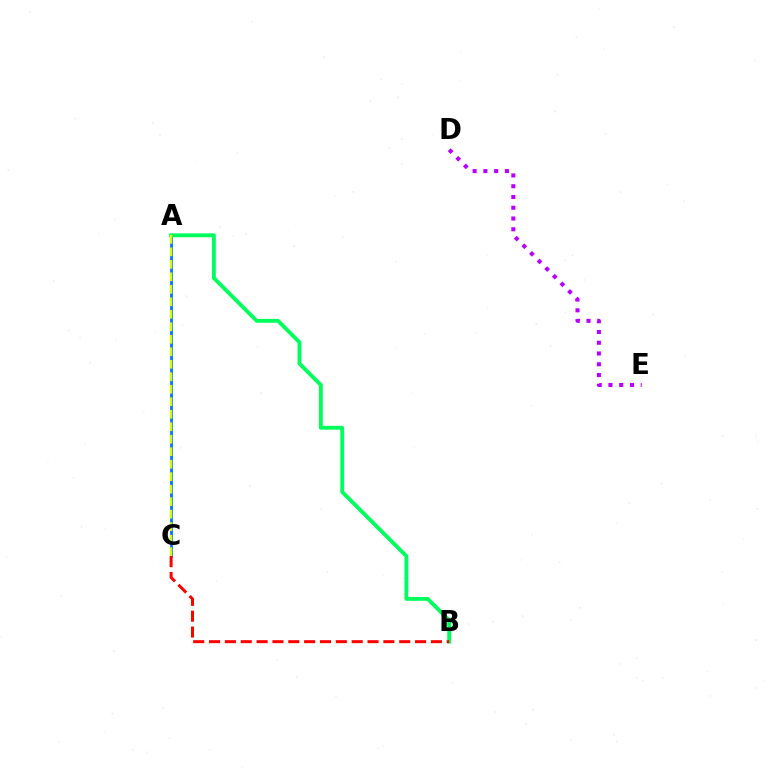{('A', 'C'): [{'color': '#0074ff', 'line_style': 'solid', 'thickness': 1.98}, {'color': '#d1ff00', 'line_style': 'dashed', 'thickness': 1.7}], ('A', 'B'): [{'color': '#00ff5c', 'line_style': 'solid', 'thickness': 2.78}], ('B', 'C'): [{'color': '#ff0000', 'line_style': 'dashed', 'thickness': 2.15}], ('D', 'E'): [{'color': '#b900ff', 'line_style': 'dotted', 'thickness': 2.92}]}